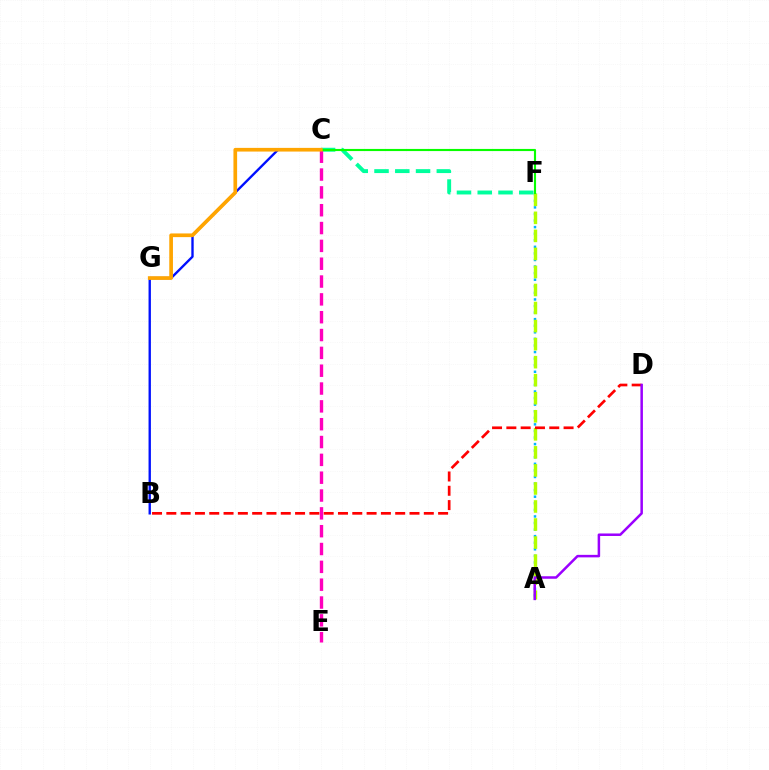{('B', 'C'): [{'color': '#0010ff', 'line_style': 'solid', 'thickness': 1.7}], ('C', 'F'): [{'color': '#00ff9d', 'line_style': 'dashed', 'thickness': 2.82}, {'color': '#08ff00', 'line_style': 'solid', 'thickness': 1.54}], ('A', 'F'): [{'color': '#00b5ff', 'line_style': 'dotted', 'thickness': 1.79}, {'color': '#b3ff00', 'line_style': 'dashed', 'thickness': 2.45}], ('C', 'E'): [{'color': '#ff00bd', 'line_style': 'dashed', 'thickness': 2.42}], ('C', 'G'): [{'color': '#ffa500', 'line_style': 'solid', 'thickness': 2.65}], ('B', 'D'): [{'color': '#ff0000', 'line_style': 'dashed', 'thickness': 1.94}], ('A', 'D'): [{'color': '#9b00ff', 'line_style': 'solid', 'thickness': 1.81}]}